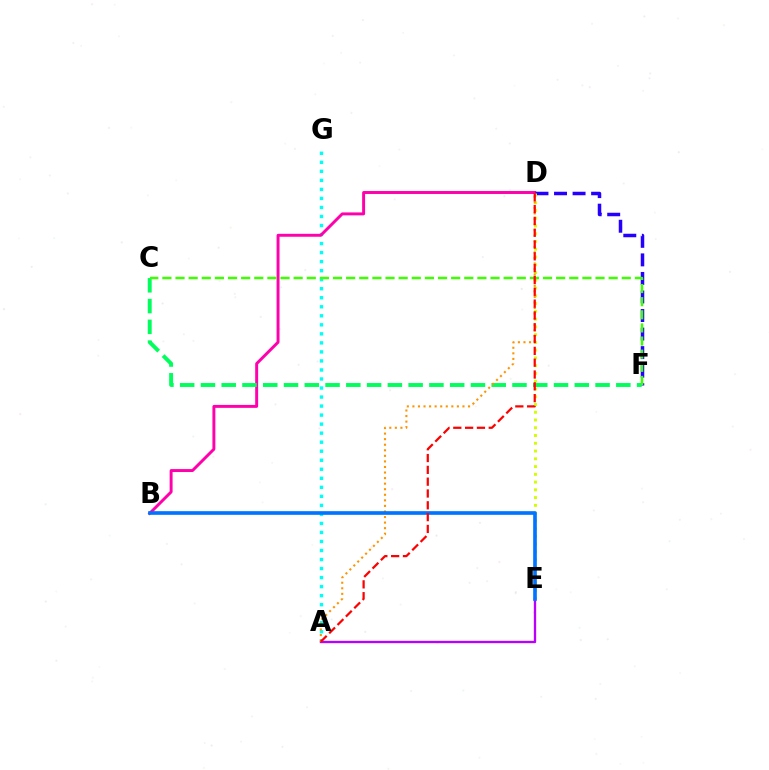{('A', 'G'): [{'color': '#00fff6', 'line_style': 'dotted', 'thickness': 2.45}], ('B', 'D'): [{'color': '#ff00ac', 'line_style': 'solid', 'thickness': 2.12}], ('A', 'E'): [{'color': '#b900ff', 'line_style': 'solid', 'thickness': 1.67}], ('D', 'F'): [{'color': '#2500ff', 'line_style': 'dashed', 'thickness': 2.52}], ('D', 'E'): [{'color': '#d1ff00', 'line_style': 'dotted', 'thickness': 2.11}], ('C', 'F'): [{'color': '#00ff5c', 'line_style': 'dashed', 'thickness': 2.82}, {'color': '#3dff00', 'line_style': 'dashed', 'thickness': 1.78}], ('A', 'D'): [{'color': '#ff9400', 'line_style': 'dotted', 'thickness': 1.51}, {'color': '#ff0000', 'line_style': 'dashed', 'thickness': 1.61}], ('B', 'E'): [{'color': '#0074ff', 'line_style': 'solid', 'thickness': 2.62}]}